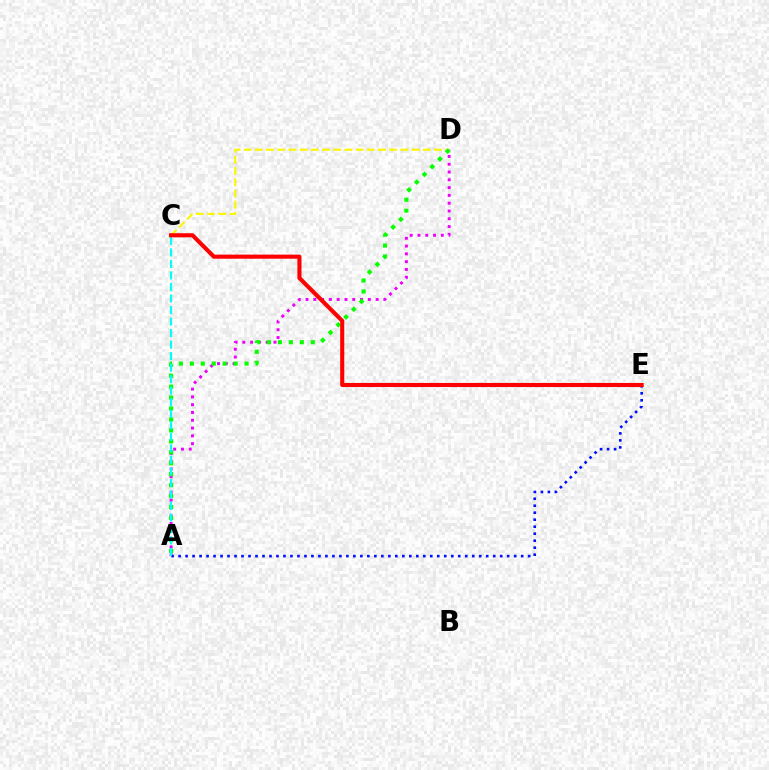{('C', 'D'): [{'color': '#fcf500', 'line_style': 'dashed', 'thickness': 1.52}], ('A', 'D'): [{'color': '#ee00ff', 'line_style': 'dotted', 'thickness': 2.12}, {'color': '#08ff00', 'line_style': 'dotted', 'thickness': 2.97}], ('A', 'E'): [{'color': '#0010ff', 'line_style': 'dotted', 'thickness': 1.9}], ('A', 'C'): [{'color': '#00fff6', 'line_style': 'dashed', 'thickness': 1.57}], ('C', 'E'): [{'color': '#ff0000', 'line_style': 'solid', 'thickness': 2.95}]}